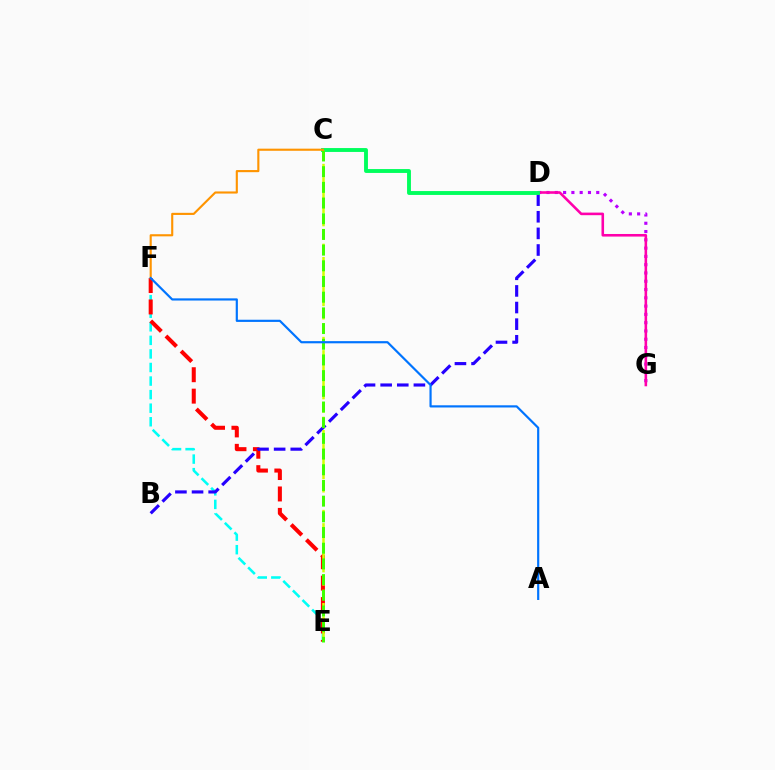{('D', 'G'): [{'color': '#b900ff', 'line_style': 'dotted', 'thickness': 2.25}, {'color': '#ff00ac', 'line_style': 'solid', 'thickness': 1.86}], ('E', 'F'): [{'color': '#00fff6', 'line_style': 'dashed', 'thickness': 1.84}, {'color': '#ff0000', 'line_style': 'dashed', 'thickness': 2.91}], ('B', 'D'): [{'color': '#2500ff', 'line_style': 'dashed', 'thickness': 2.26}], ('C', 'D'): [{'color': '#00ff5c', 'line_style': 'solid', 'thickness': 2.79}], ('C', 'E'): [{'color': '#d1ff00', 'line_style': 'dashed', 'thickness': 1.81}, {'color': '#3dff00', 'line_style': 'dashed', 'thickness': 2.13}], ('C', 'F'): [{'color': '#ff9400', 'line_style': 'solid', 'thickness': 1.53}], ('A', 'F'): [{'color': '#0074ff', 'line_style': 'solid', 'thickness': 1.57}]}